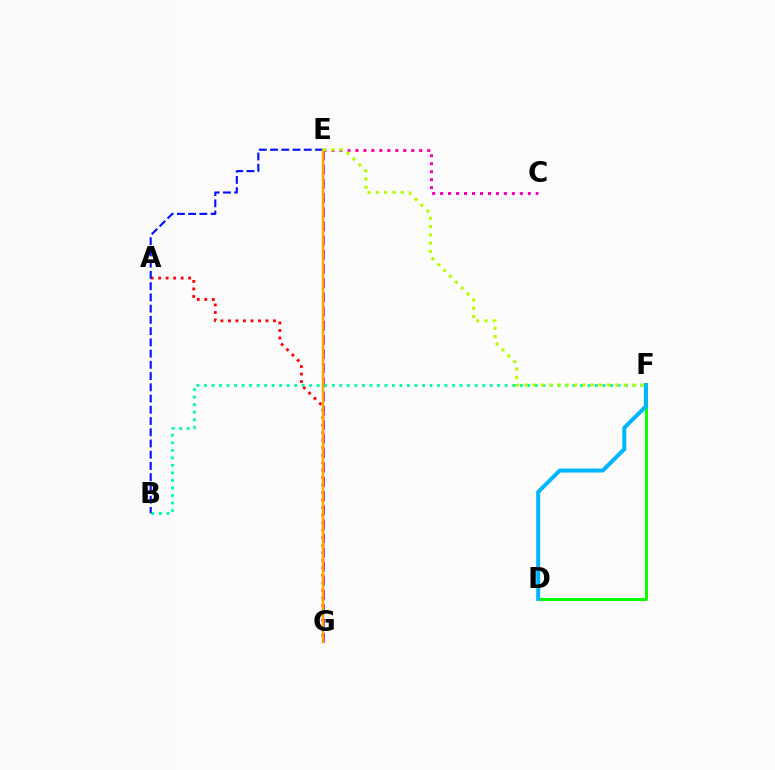{('D', 'F'): [{'color': '#08ff00', 'line_style': 'solid', 'thickness': 2.15}, {'color': '#00b5ff', 'line_style': 'solid', 'thickness': 2.88}], ('A', 'G'): [{'color': '#ff0000', 'line_style': 'dotted', 'thickness': 2.04}], ('E', 'G'): [{'color': '#9b00ff', 'line_style': 'dashed', 'thickness': 1.93}, {'color': '#ffa500', 'line_style': 'solid', 'thickness': 1.79}], ('B', 'F'): [{'color': '#00ff9d', 'line_style': 'dotted', 'thickness': 2.04}], ('C', 'E'): [{'color': '#ff00bd', 'line_style': 'dotted', 'thickness': 2.17}], ('B', 'E'): [{'color': '#0010ff', 'line_style': 'dashed', 'thickness': 1.53}], ('E', 'F'): [{'color': '#b3ff00', 'line_style': 'dotted', 'thickness': 2.26}]}